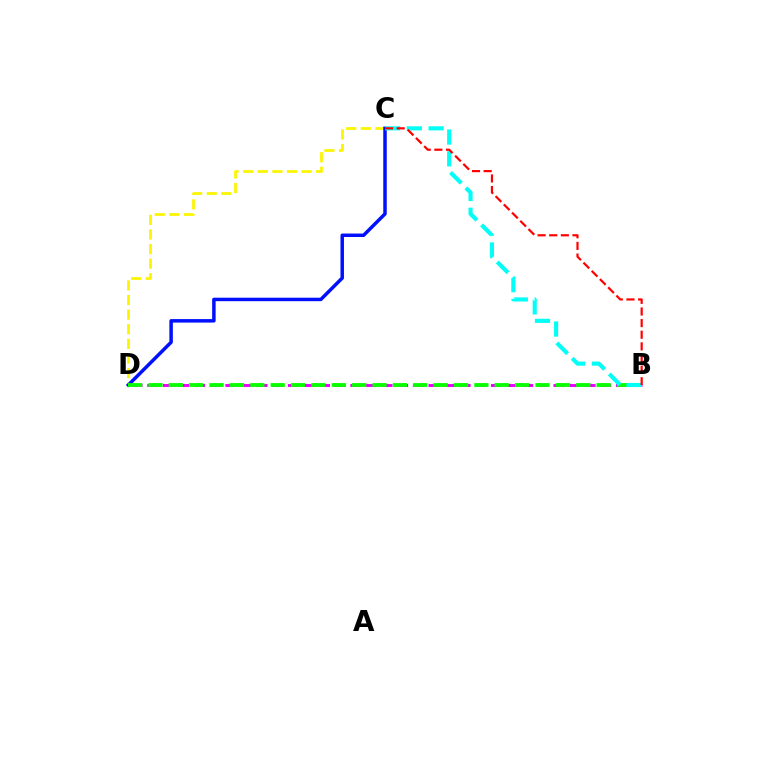{('C', 'D'): [{'color': '#fcf500', 'line_style': 'dashed', 'thickness': 1.98}, {'color': '#0010ff', 'line_style': 'solid', 'thickness': 2.51}], ('B', 'D'): [{'color': '#ee00ff', 'line_style': 'dashed', 'thickness': 2.12}, {'color': '#08ff00', 'line_style': 'dashed', 'thickness': 2.77}], ('B', 'C'): [{'color': '#00fff6', 'line_style': 'dashed', 'thickness': 2.96}, {'color': '#ff0000', 'line_style': 'dashed', 'thickness': 1.58}]}